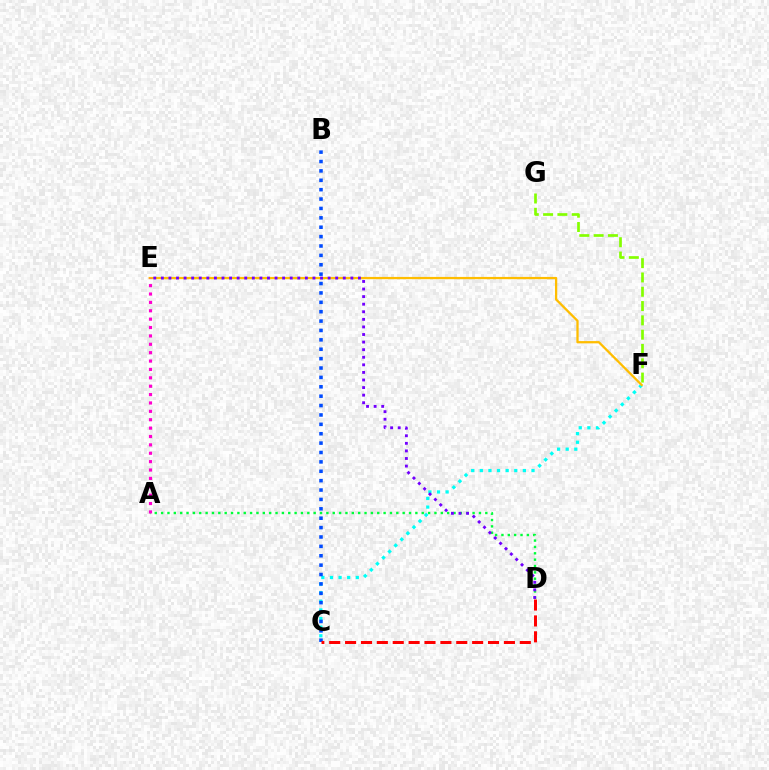{('A', 'D'): [{'color': '#00ff39', 'line_style': 'dotted', 'thickness': 1.73}], ('C', 'F'): [{'color': '#00fff6', 'line_style': 'dotted', 'thickness': 2.34}], ('E', 'F'): [{'color': '#ffbd00', 'line_style': 'solid', 'thickness': 1.63}], ('B', 'C'): [{'color': '#004bff', 'line_style': 'dotted', 'thickness': 2.55}], ('C', 'D'): [{'color': '#ff0000', 'line_style': 'dashed', 'thickness': 2.16}], ('A', 'E'): [{'color': '#ff00cf', 'line_style': 'dotted', 'thickness': 2.28}], ('F', 'G'): [{'color': '#84ff00', 'line_style': 'dashed', 'thickness': 1.94}], ('D', 'E'): [{'color': '#7200ff', 'line_style': 'dotted', 'thickness': 2.06}]}